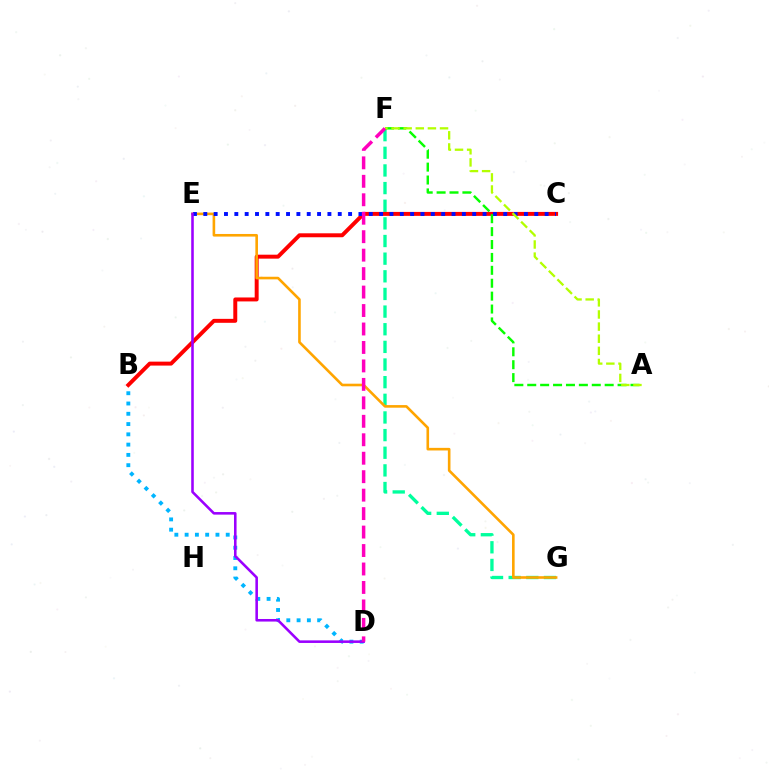{('F', 'G'): [{'color': '#00ff9d', 'line_style': 'dashed', 'thickness': 2.4}], ('B', 'C'): [{'color': '#ff0000', 'line_style': 'solid', 'thickness': 2.85}], ('E', 'G'): [{'color': '#ffa500', 'line_style': 'solid', 'thickness': 1.88}], ('B', 'D'): [{'color': '#00b5ff', 'line_style': 'dotted', 'thickness': 2.79}], ('C', 'E'): [{'color': '#0010ff', 'line_style': 'dotted', 'thickness': 2.81}], ('A', 'F'): [{'color': '#08ff00', 'line_style': 'dashed', 'thickness': 1.75}, {'color': '#b3ff00', 'line_style': 'dashed', 'thickness': 1.65}], ('D', 'E'): [{'color': '#9b00ff', 'line_style': 'solid', 'thickness': 1.85}], ('D', 'F'): [{'color': '#ff00bd', 'line_style': 'dashed', 'thickness': 2.51}]}